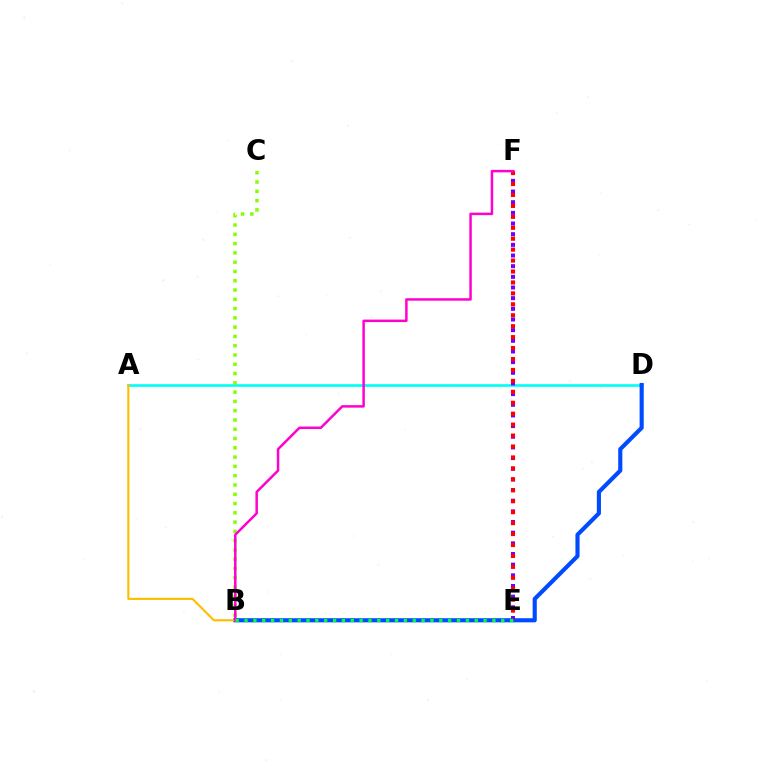{('A', 'D'): [{'color': '#00fff6', 'line_style': 'solid', 'thickness': 1.91}], ('B', 'D'): [{'color': '#004bff', 'line_style': 'solid', 'thickness': 2.97}], ('B', 'C'): [{'color': '#84ff00', 'line_style': 'dotted', 'thickness': 2.52}], ('E', 'F'): [{'color': '#7200ff', 'line_style': 'dotted', 'thickness': 2.9}, {'color': '#ff0000', 'line_style': 'dotted', 'thickness': 2.97}], ('A', 'B'): [{'color': '#ffbd00', 'line_style': 'solid', 'thickness': 1.54}], ('B', 'F'): [{'color': '#ff00cf', 'line_style': 'solid', 'thickness': 1.79}], ('B', 'E'): [{'color': '#00ff39', 'line_style': 'dotted', 'thickness': 2.41}]}